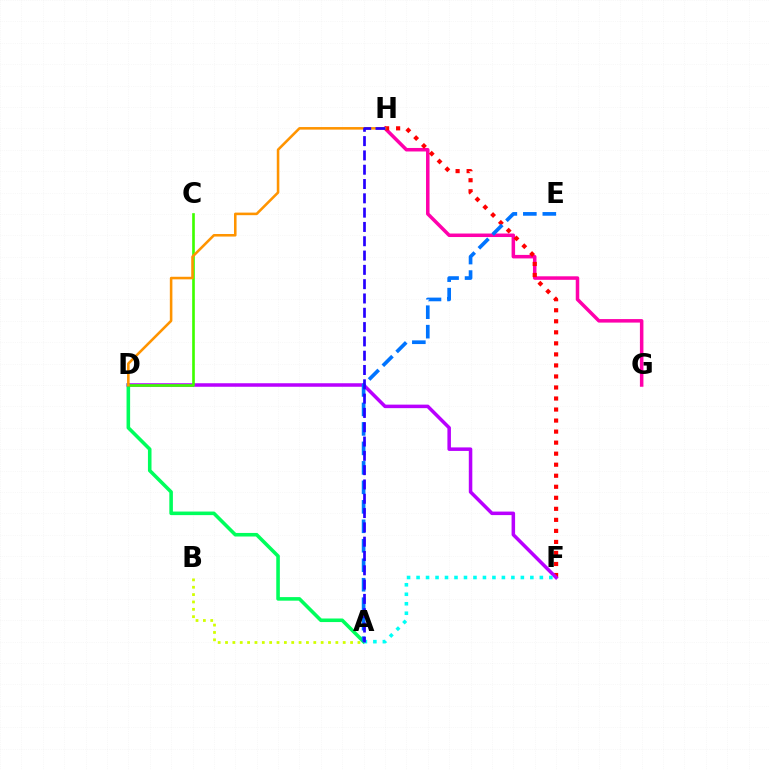{('G', 'H'): [{'color': '#ff00ac', 'line_style': 'solid', 'thickness': 2.53}], ('F', 'H'): [{'color': '#ff0000', 'line_style': 'dotted', 'thickness': 3.0}], ('A', 'D'): [{'color': '#00ff5c', 'line_style': 'solid', 'thickness': 2.57}], ('D', 'F'): [{'color': '#b900ff', 'line_style': 'solid', 'thickness': 2.53}], ('C', 'D'): [{'color': '#3dff00', 'line_style': 'solid', 'thickness': 1.91}], ('A', 'F'): [{'color': '#00fff6', 'line_style': 'dotted', 'thickness': 2.58}], ('A', 'B'): [{'color': '#d1ff00', 'line_style': 'dotted', 'thickness': 2.0}], ('A', 'E'): [{'color': '#0074ff', 'line_style': 'dashed', 'thickness': 2.65}], ('D', 'H'): [{'color': '#ff9400', 'line_style': 'solid', 'thickness': 1.85}], ('A', 'H'): [{'color': '#2500ff', 'line_style': 'dashed', 'thickness': 1.94}]}